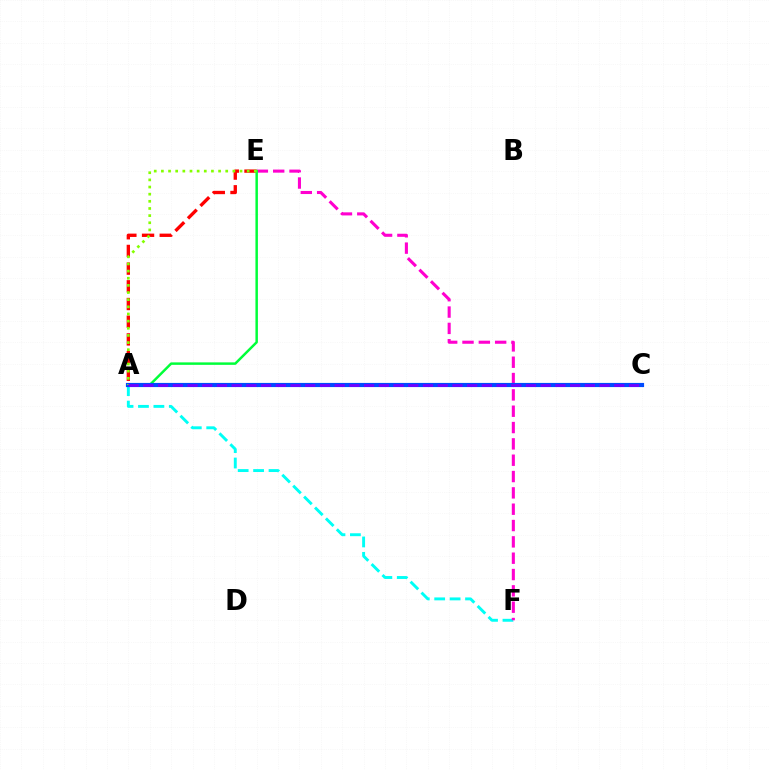{('A', 'E'): [{'color': '#ff0000', 'line_style': 'dashed', 'thickness': 2.4}, {'color': '#00ff39', 'line_style': 'solid', 'thickness': 1.78}, {'color': '#84ff00', 'line_style': 'dotted', 'thickness': 1.94}], ('A', 'C'): [{'color': '#ffbd00', 'line_style': 'dotted', 'thickness': 2.16}, {'color': '#004bff', 'line_style': 'solid', 'thickness': 2.99}, {'color': '#7200ff', 'line_style': 'dashed', 'thickness': 2.0}], ('A', 'F'): [{'color': '#00fff6', 'line_style': 'dashed', 'thickness': 2.1}], ('E', 'F'): [{'color': '#ff00cf', 'line_style': 'dashed', 'thickness': 2.22}]}